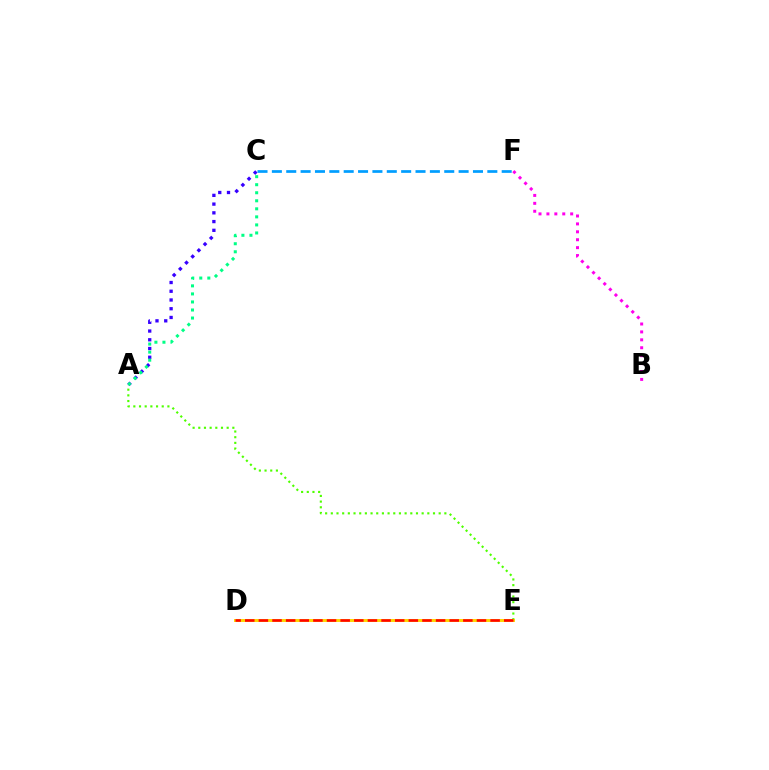{('A', 'C'): [{'color': '#3700ff', 'line_style': 'dotted', 'thickness': 2.37}, {'color': '#00ff86', 'line_style': 'dotted', 'thickness': 2.19}], ('C', 'F'): [{'color': '#009eff', 'line_style': 'dashed', 'thickness': 1.95}], ('A', 'E'): [{'color': '#4fff00', 'line_style': 'dotted', 'thickness': 1.54}], ('D', 'E'): [{'color': '#ffd500', 'line_style': 'solid', 'thickness': 2.11}, {'color': '#ff0000', 'line_style': 'dashed', 'thickness': 1.85}], ('B', 'F'): [{'color': '#ff00ed', 'line_style': 'dotted', 'thickness': 2.15}]}